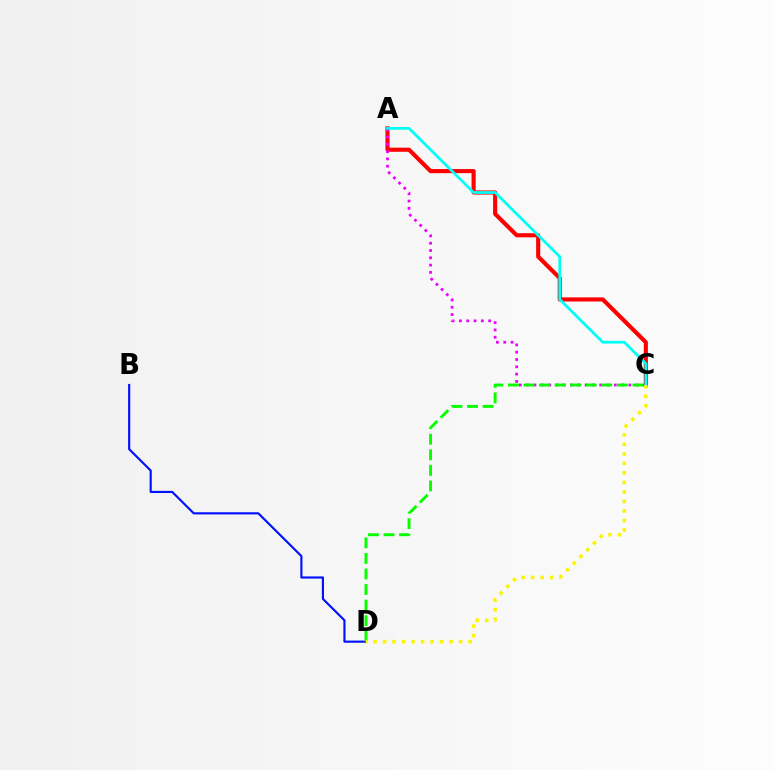{('A', 'C'): [{'color': '#ff0000', 'line_style': 'solid', 'thickness': 2.97}, {'color': '#ee00ff', 'line_style': 'dotted', 'thickness': 1.98}, {'color': '#00fff6', 'line_style': 'solid', 'thickness': 1.98}], ('B', 'D'): [{'color': '#0010ff', 'line_style': 'solid', 'thickness': 1.54}], ('C', 'D'): [{'color': '#08ff00', 'line_style': 'dashed', 'thickness': 2.11}, {'color': '#fcf500', 'line_style': 'dotted', 'thickness': 2.58}]}